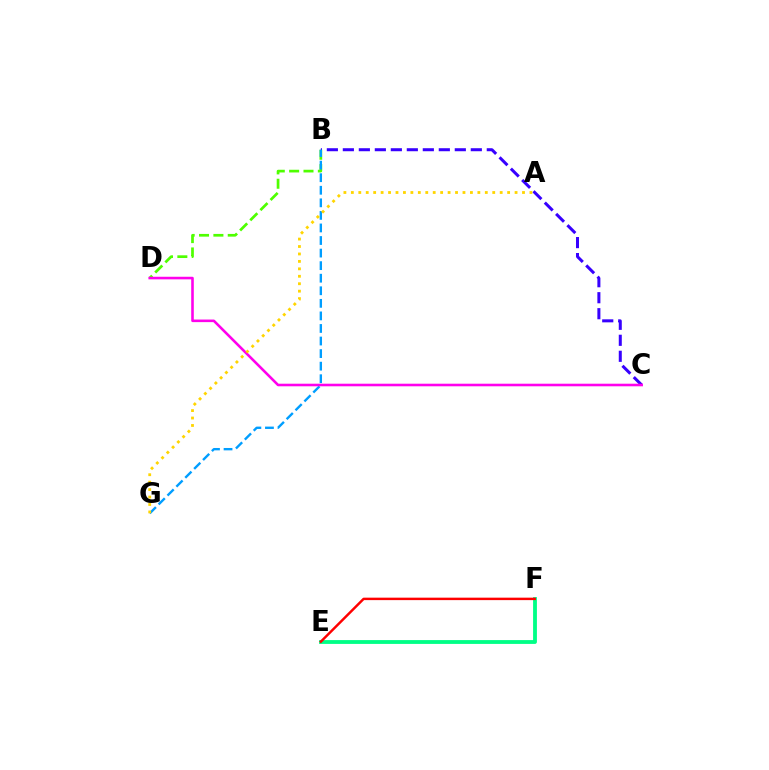{('B', 'D'): [{'color': '#4fff00', 'line_style': 'dashed', 'thickness': 1.95}], ('B', 'C'): [{'color': '#3700ff', 'line_style': 'dashed', 'thickness': 2.17}], ('E', 'F'): [{'color': '#00ff86', 'line_style': 'solid', 'thickness': 2.75}, {'color': '#ff0000', 'line_style': 'solid', 'thickness': 1.77}], ('B', 'G'): [{'color': '#009eff', 'line_style': 'dashed', 'thickness': 1.71}], ('C', 'D'): [{'color': '#ff00ed', 'line_style': 'solid', 'thickness': 1.86}], ('A', 'G'): [{'color': '#ffd500', 'line_style': 'dotted', 'thickness': 2.02}]}